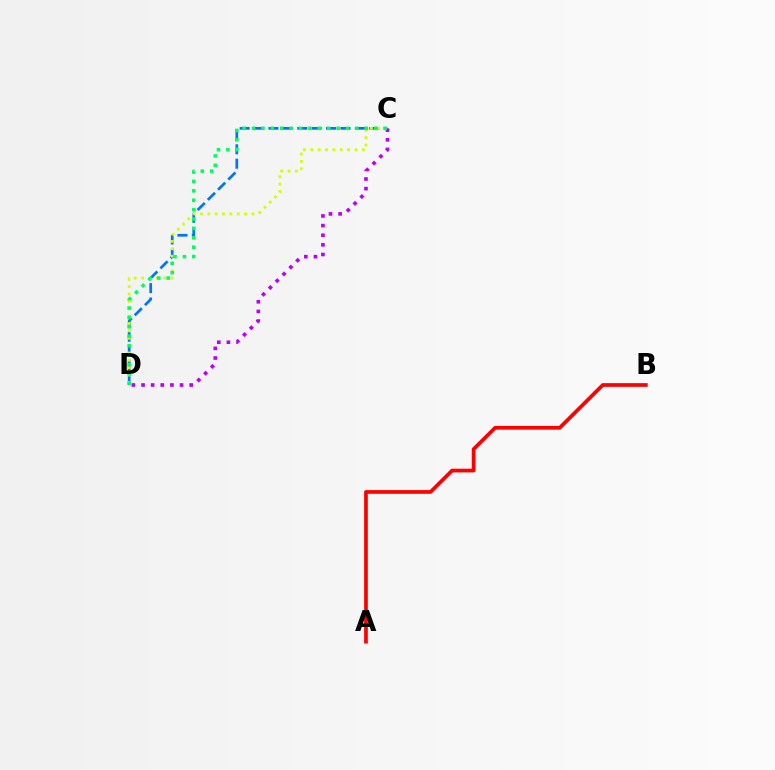{('C', 'D'): [{'color': '#0074ff', 'line_style': 'dashed', 'thickness': 1.96}, {'color': '#d1ff00', 'line_style': 'dotted', 'thickness': 2.0}, {'color': '#b900ff', 'line_style': 'dotted', 'thickness': 2.62}, {'color': '#00ff5c', 'line_style': 'dotted', 'thickness': 2.55}], ('A', 'B'): [{'color': '#ff0000', 'line_style': 'solid', 'thickness': 2.67}]}